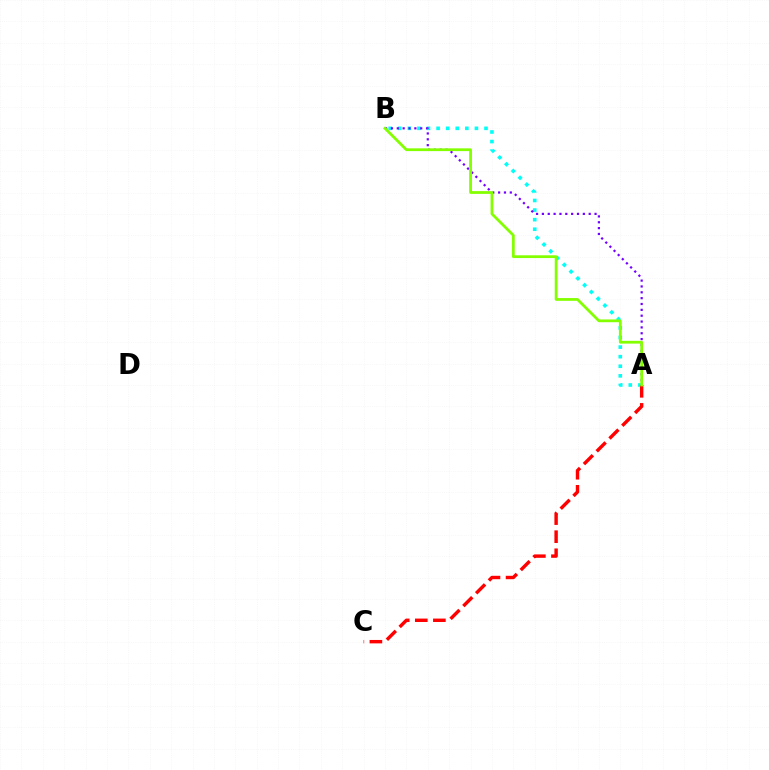{('A', 'B'): [{'color': '#00fff6', 'line_style': 'dotted', 'thickness': 2.6}, {'color': '#7200ff', 'line_style': 'dotted', 'thickness': 1.59}, {'color': '#84ff00', 'line_style': 'solid', 'thickness': 1.99}], ('A', 'C'): [{'color': '#ff0000', 'line_style': 'dashed', 'thickness': 2.46}]}